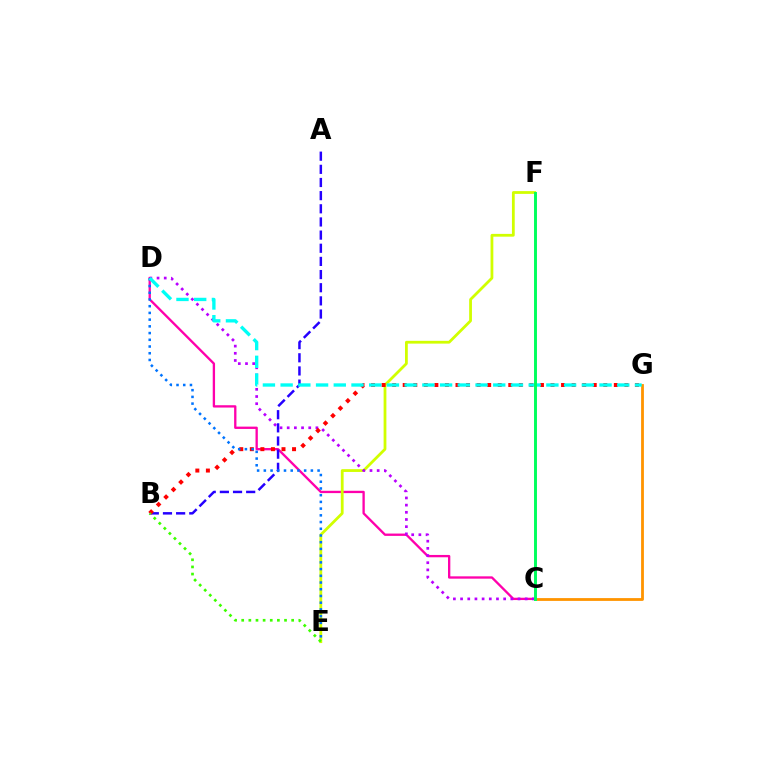{('C', 'D'): [{'color': '#ff00ac', 'line_style': 'solid', 'thickness': 1.67}, {'color': '#b900ff', 'line_style': 'dotted', 'thickness': 1.95}], ('A', 'B'): [{'color': '#2500ff', 'line_style': 'dashed', 'thickness': 1.79}], ('E', 'F'): [{'color': '#d1ff00', 'line_style': 'solid', 'thickness': 2.01}], ('B', 'G'): [{'color': '#ff0000', 'line_style': 'dotted', 'thickness': 2.87}], ('C', 'G'): [{'color': '#ff9400', 'line_style': 'solid', 'thickness': 2.02}], ('D', 'E'): [{'color': '#0074ff', 'line_style': 'dotted', 'thickness': 1.83}], ('B', 'E'): [{'color': '#3dff00', 'line_style': 'dotted', 'thickness': 1.94}], ('D', 'G'): [{'color': '#00fff6', 'line_style': 'dashed', 'thickness': 2.41}], ('C', 'F'): [{'color': '#00ff5c', 'line_style': 'solid', 'thickness': 2.11}]}